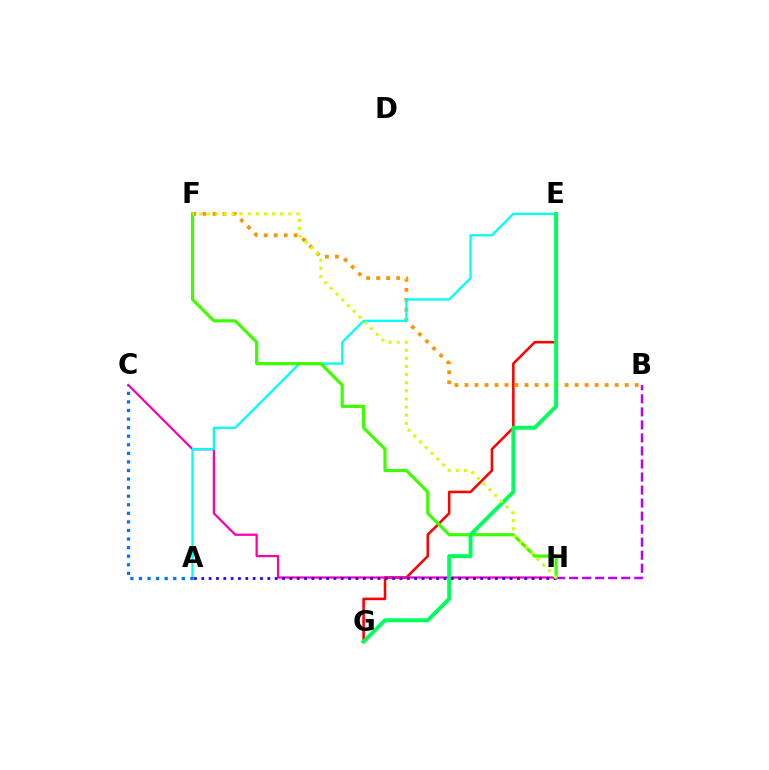{('E', 'G'): [{'color': '#ff0000', 'line_style': 'solid', 'thickness': 1.84}, {'color': '#00ff5c', 'line_style': 'solid', 'thickness': 2.84}], ('C', 'H'): [{'color': '#ff00ac', 'line_style': 'solid', 'thickness': 1.62}], ('B', 'F'): [{'color': '#ff9400', 'line_style': 'dotted', 'thickness': 2.72}], ('A', 'E'): [{'color': '#00fff6', 'line_style': 'solid', 'thickness': 1.66}], ('A', 'C'): [{'color': '#0074ff', 'line_style': 'dotted', 'thickness': 2.33}], ('A', 'H'): [{'color': '#2500ff', 'line_style': 'dotted', 'thickness': 1.99}], ('B', 'H'): [{'color': '#b900ff', 'line_style': 'dashed', 'thickness': 1.77}], ('F', 'H'): [{'color': '#3dff00', 'line_style': 'solid', 'thickness': 2.29}, {'color': '#d1ff00', 'line_style': 'dotted', 'thickness': 2.2}]}